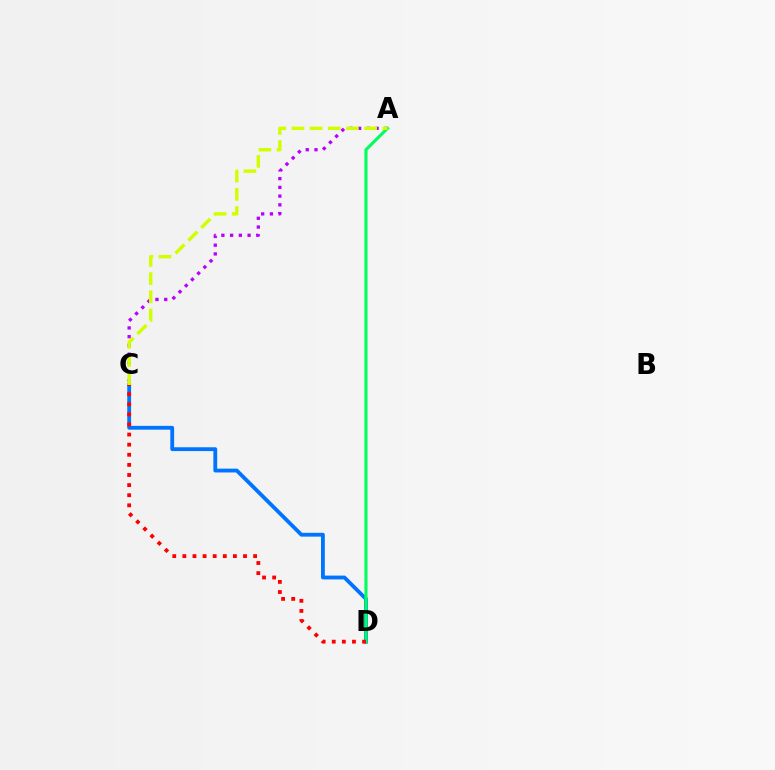{('C', 'D'): [{'color': '#0074ff', 'line_style': 'solid', 'thickness': 2.75}, {'color': '#ff0000', 'line_style': 'dotted', 'thickness': 2.75}], ('A', 'C'): [{'color': '#b900ff', 'line_style': 'dotted', 'thickness': 2.38}, {'color': '#d1ff00', 'line_style': 'dashed', 'thickness': 2.47}], ('A', 'D'): [{'color': '#00ff5c', 'line_style': 'solid', 'thickness': 2.24}]}